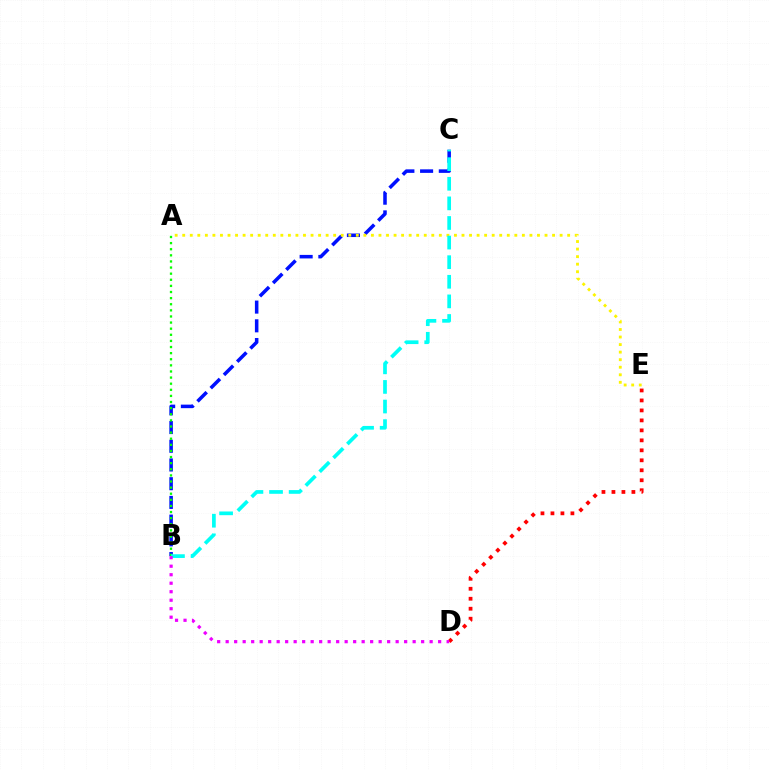{('B', 'C'): [{'color': '#0010ff', 'line_style': 'dashed', 'thickness': 2.54}, {'color': '#00fff6', 'line_style': 'dashed', 'thickness': 2.66}], ('A', 'B'): [{'color': '#08ff00', 'line_style': 'dotted', 'thickness': 1.66}], ('A', 'E'): [{'color': '#fcf500', 'line_style': 'dotted', 'thickness': 2.05}], ('D', 'E'): [{'color': '#ff0000', 'line_style': 'dotted', 'thickness': 2.71}], ('B', 'D'): [{'color': '#ee00ff', 'line_style': 'dotted', 'thickness': 2.31}]}